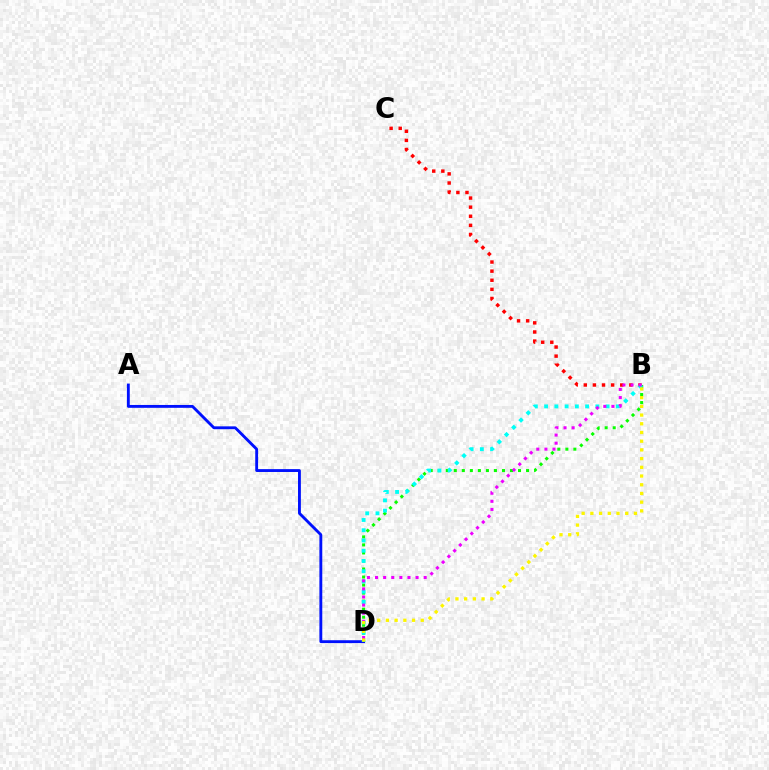{('A', 'D'): [{'color': '#0010ff', 'line_style': 'solid', 'thickness': 2.06}], ('B', 'D'): [{'color': '#08ff00', 'line_style': 'dotted', 'thickness': 2.18}, {'color': '#00fff6', 'line_style': 'dotted', 'thickness': 2.78}, {'color': '#ee00ff', 'line_style': 'dotted', 'thickness': 2.2}, {'color': '#fcf500', 'line_style': 'dotted', 'thickness': 2.37}], ('B', 'C'): [{'color': '#ff0000', 'line_style': 'dotted', 'thickness': 2.47}]}